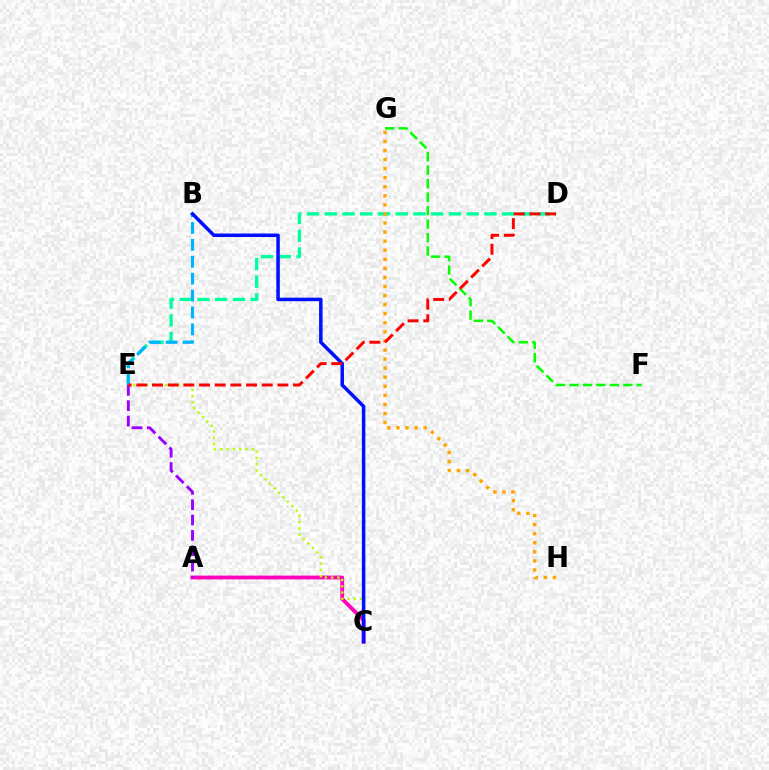{('D', 'E'): [{'color': '#00ff9d', 'line_style': 'dashed', 'thickness': 2.41}, {'color': '#ff0000', 'line_style': 'dashed', 'thickness': 2.13}], ('G', 'H'): [{'color': '#ffa500', 'line_style': 'dotted', 'thickness': 2.46}], ('F', 'G'): [{'color': '#08ff00', 'line_style': 'dashed', 'thickness': 1.83}], ('A', 'C'): [{'color': '#ff00bd', 'line_style': 'solid', 'thickness': 2.74}], ('B', 'E'): [{'color': '#00b5ff', 'line_style': 'dashed', 'thickness': 2.3}], ('C', 'E'): [{'color': '#b3ff00', 'line_style': 'dotted', 'thickness': 1.71}], ('A', 'E'): [{'color': '#9b00ff', 'line_style': 'dashed', 'thickness': 2.08}], ('B', 'C'): [{'color': '#0010ff', 'line_style': 'solid', 'thickness': 2.52}]}